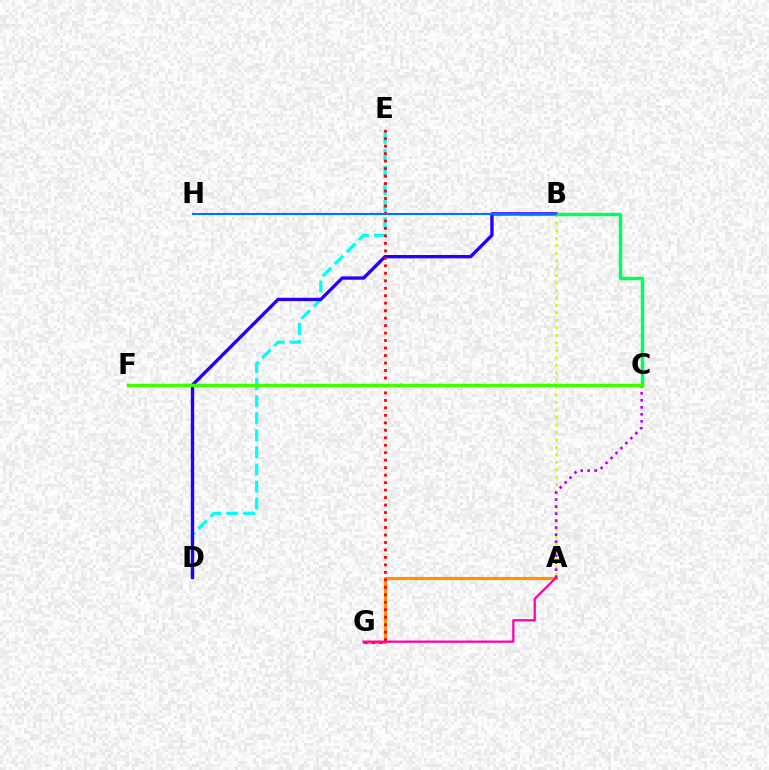{('D', 'E'): [{'color': '#00fff6', 'line_style': 'dashed', 'thickness': 2.32}], ('A', 'B'): [{'color': '#d1ff00', 'line_style': 'dotted', 'thickness': 2.03}], ('B', 'D'): [{'color': '#2500ff', 'line_style': 'solid', 'thickness': 2.41}], ('A', 'G'): [{'color': '#ff9400', 'line_style': 'solid', 'thickness': 2.28}, {'color': '#ff00ac', 'line_style': 'solid', 'thickness': 1.63}], ('B', 'C'): [{'color': '#00ff5c', 'line_style': 'solid', 'thickness': 2.46}], ('E', 'G'): [{'color': '#ff0000', 'line_style': 'dotted', 'thickness': 2.03}], ('A', 'C'): [{'color': '#b900ff', 'line_style': 'dotted', 'thickness': 1.9}], ('C', 'F'): [{'color': '#3dff00', 'line_style': 'solid', 'thickness': 2.49}], ('B', 'H'): [{'color': '#0074ff', 'line_style': 'solid', 'thickness': 1.52}]}